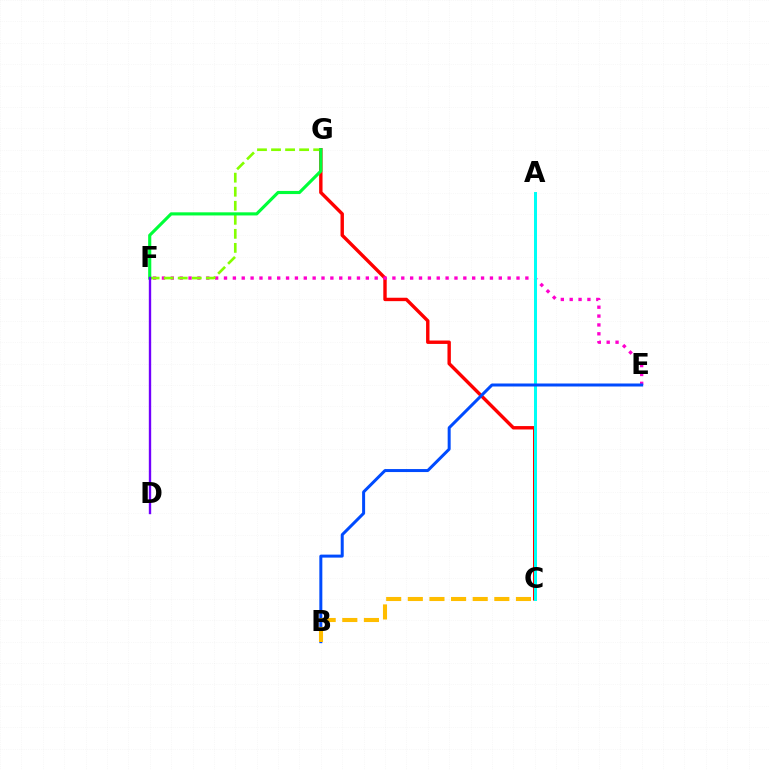{('C', 'G'): [{'color': '#ff0000', 'line_style': 'solid', 'thickness': 2.45}], ('E', 'F'): [{'color': '#ff00cf', 'line_style': 'dotted', 'thickness': 2.41}], ('F', 'G'): [{'color': '#84ff00', 'line_style': 'dashed', 'thickness': 1.91}, {'color': '#00ff39', 'line_style': 'solid', 'thickness': 2.25}], ('A', 'C'): [{'color': '#00fff6', 'line_style': 'solid', 'thickness': 2.17}], ('B', 'E'): [{'color': '#004bff', 'line_style': 'solid', 'thickness': 2.16}], ('D', 'F'): [{'color': '#7200ff', 'line_style': 'solid', 'thickness': 1.7}], ('B', 'C'): [{'color': '#ffbd00', 'line_style': 'dashed', 'thickness': 2.94}]}